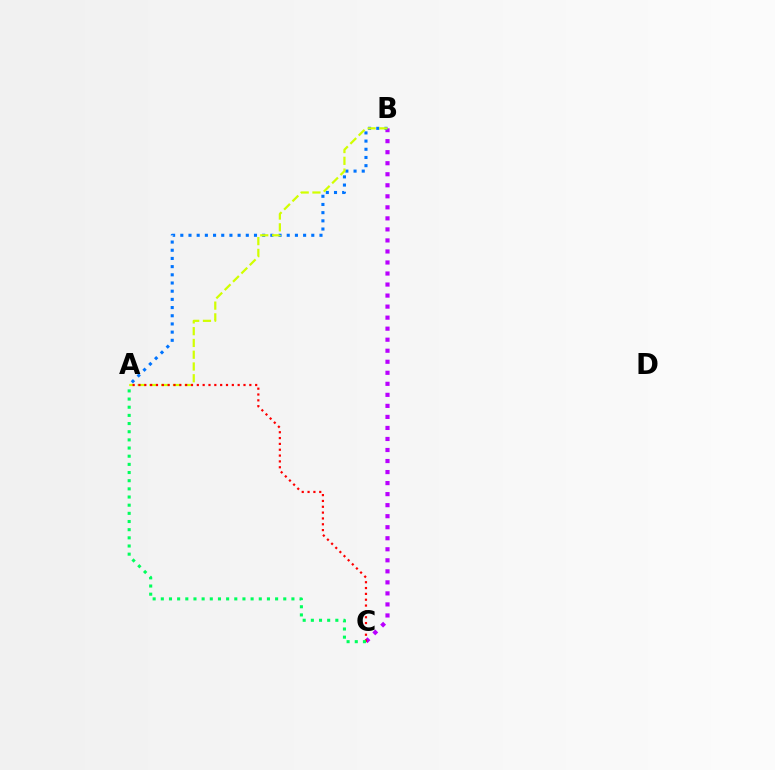{('B', 'C'): [{'color': '#b900ff', 'line_style': 'dotted', 'thickness': 3.0}], ('A', 'B'): [{'color': '#0074ff', 'line_style': 'dotted', 'thickness': 2.22}, {'color': '#d1ff00', 'line_style': 'dashed', 'thickness': 1.6}], ('A', 'C'): [{'color': '#ff0000', 'line_style': 'dotted', 'thickness': 1.59}, {'color': '#00ff5c', 'line_style': 'dotted', 'thickness': 2.22}]}